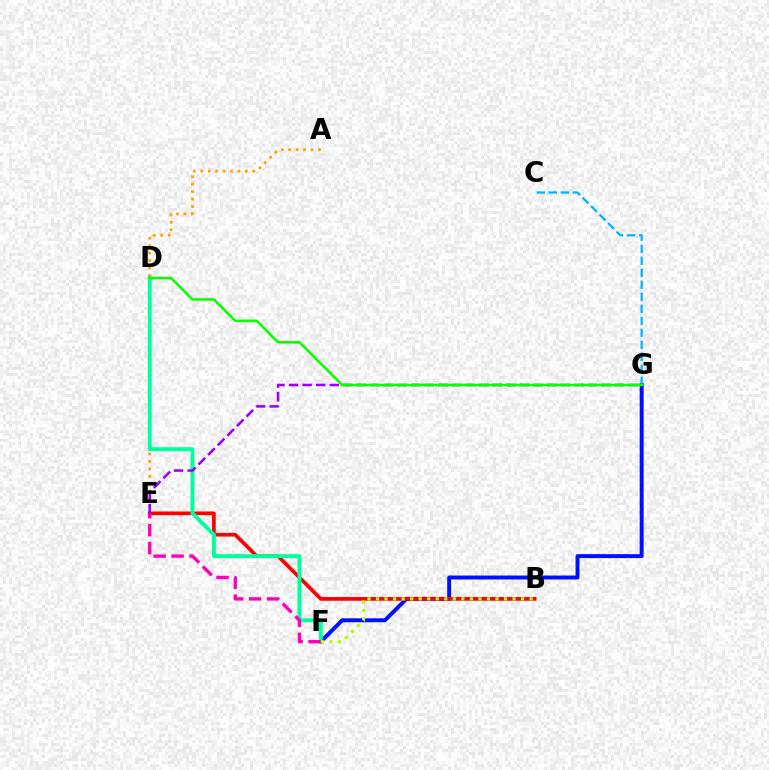{('A', 'E'): [{'color': '#ffa500', 'line_style': 'dotted', 'thickness': 2.02}], ('F', 'G'): [{'color': '#0010ff', 'line_style': 'solid', 'thickness': 2.84}], ('B', 'E'): [{'color': '#ff0000', 'line_style': 'solid', 'thickness': 2.66}], ('D', 'F'): [{'color': '#00ff9d', 'line_style': 'solid', 'thickness': 2.8}], ('E', 'F'): [{'color': '#ff00bd', 'line_style': 'dashed', 'thickness': 2.44}], ('C', 'G'): [{'color': '#00b5ff', 'line_style': 'dashed', 'thickness': 1.63}], ('B', 'F'): [{'color': '#b3ff00', 'line_style': 'dotted', 'thickness': 2.32}], ('E', 'G'): [{'color': '#9b00ff', 'line_style': 'dashed', 'thickness': 1.85}], ('D', 'G'): [{'color': '#08ff00', 'line_style': 'solid', 'thickness': 1.84}]}